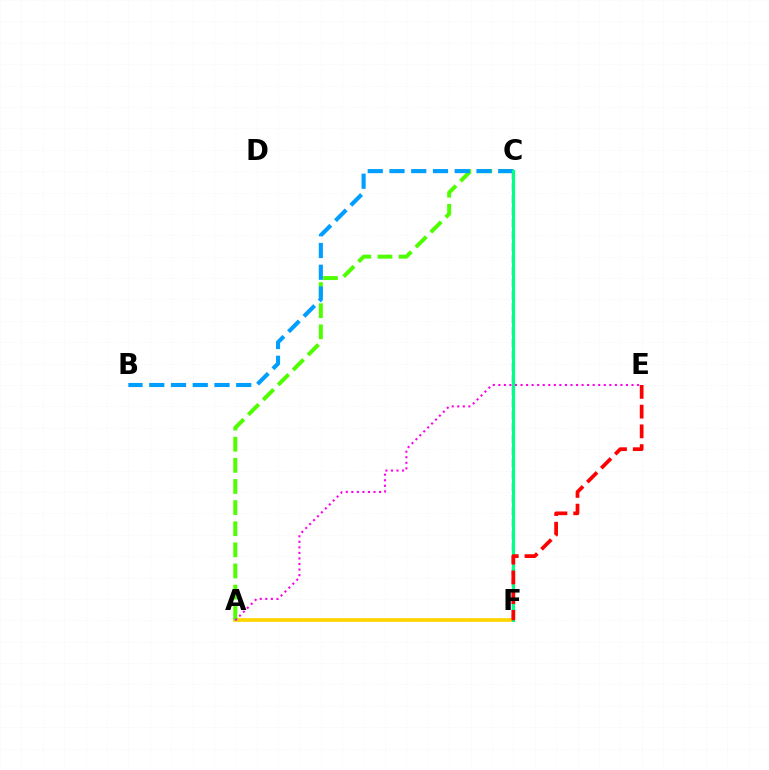{('C', 'F'): [{'color': '#3700ff', 'line_style': 'dashed', 'thickness': 1.63}, {'color': '#00ff86', 'line_style': 'solid', 'thickness': 2.28}], ('A', 'F'): [{'color': '#ffd500', 'line_style': 'solid', 'thickness': 2.7}], ('A', 'C'): [{'color': '#4fff00', 'line_style': 'dashed', 'thickness': 2.87}], ('B', 'C'): [{'color': '#009eff', 'line_style': 'dashed', 'thickness': 2.95}], ('A', 'E'): [{'color': '#ff00ed', 'line_style': 'dotted', 'thickness': 1.51}], ('E', 'F'): [{'color': '#ff0000', 'line_style': 'dashed', 'thickness': 2.68}]}